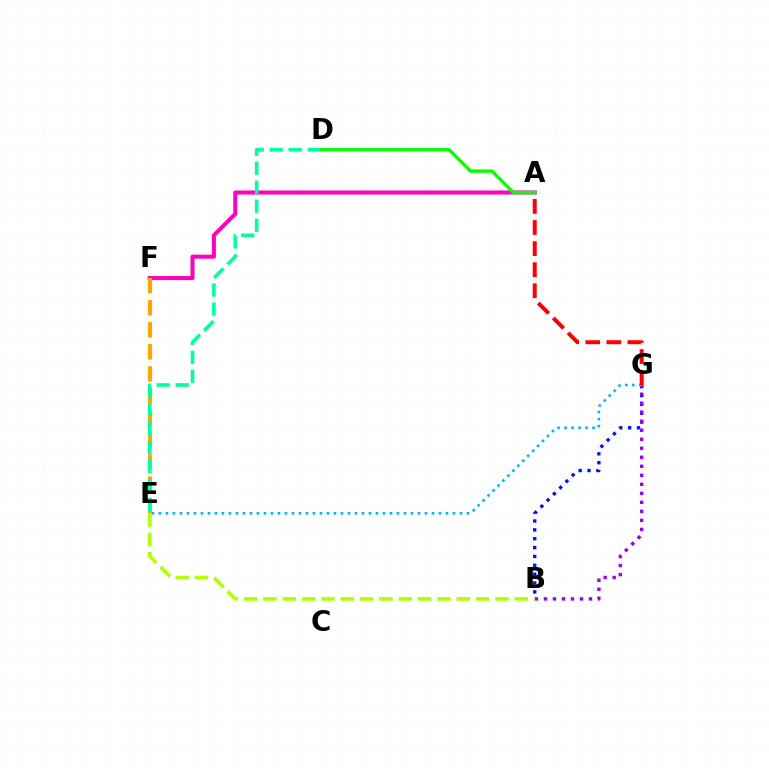{('A', 'F'): [{'color': '#ff00bd', 'line_style': 'solid', 'thickness': 2.91}], ('B', 'G'): [{'color': '#0010ff', 'line_style': 'dotted', 'thickness': 2.41}, {'color': '#9b00ff', 'line_style': 'dotted', 'thickness': 2.45}], ('E', 'F'): [{'color': '#ffa500', 'line_style': 'dashed', 'thickness': 2.99}], ('D', 'E'): [{'color': '#00ff9d', 'line_style': 'dashed', 'thickness': 2.58}], ('B', 'E'): [{'color': '#b3ff00', 'line_style': 'dashed', 'thickness': 2.63}], ('E', 'G'): [{'color': '#00b5ff', 'line_style': 'dotted', 'thickness': 1.9}], ('A', 'G'): [{'color': '#ff0000', 'line_style': 'dashed', 'thickness': 2.87}], ('A', 'D'): [{'color': '#08ff00', 'line_style': 'solid', 'thickness': 2.44}]}